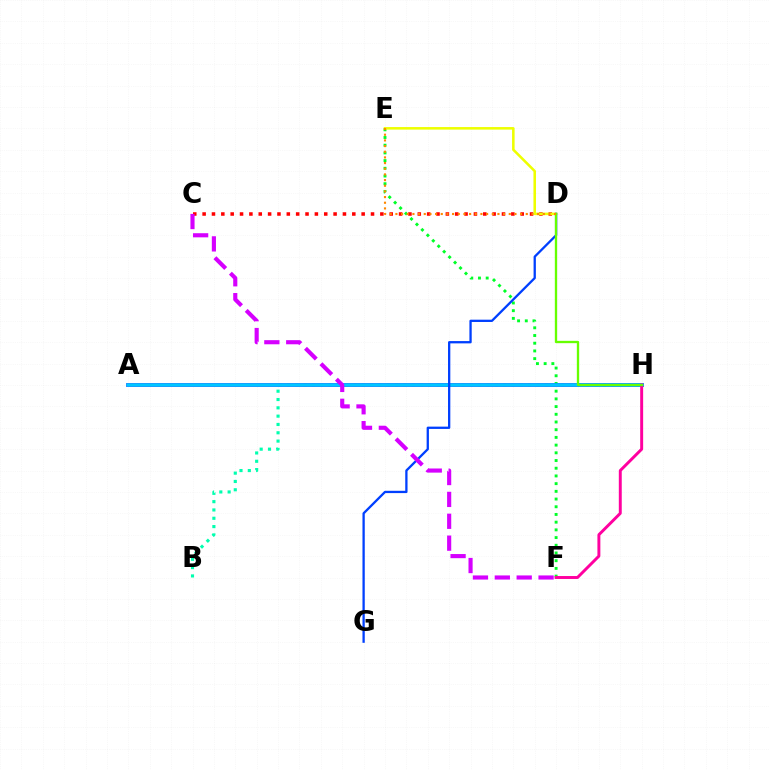{('C', 'D'): [{'color': '#ff0000', 'line_style': 'dotted', 'thickness': 2.54}], ('E', 'F'): [{'color': '#00ff27', 'line_style': 'dotted', 'thickness': 2.09}], ('D', 'E'): [{'color': '#eeff00', 'line_style': 'solid', 'thickness': 1.84}, {'color': '#ff8800', 'line_style': 'dotted', 'thickness': 1.54}], ('B', 'H'): [{'color': '#00ffaf', 'line_style': 'dotted', 'thickness': 2.26}], ('A', 'H'): [{'color': '#4f00ff', 'line_style': 'solid', 'thickness': 2.69}, {'color': '#00c7ff', 'line_style': 'solid', 'thickness': 2.56}], ('F', 'H'): [{'color': '#ff00a0', 'line_style': 'solid', 'thickness': 2.12}], ('D', 'G'): [{'color': '#003fff', 'line_style': 'solid', 'thickness': 1.65}], ('C', 'F'): [{'color': '#d600ff', 'line_style': 'dashed', 'thickness': 2.97}], ('D', 'H'): [{'color': '#66ff00', 'line_style': 'solid', 'thickness': 1.68}]}